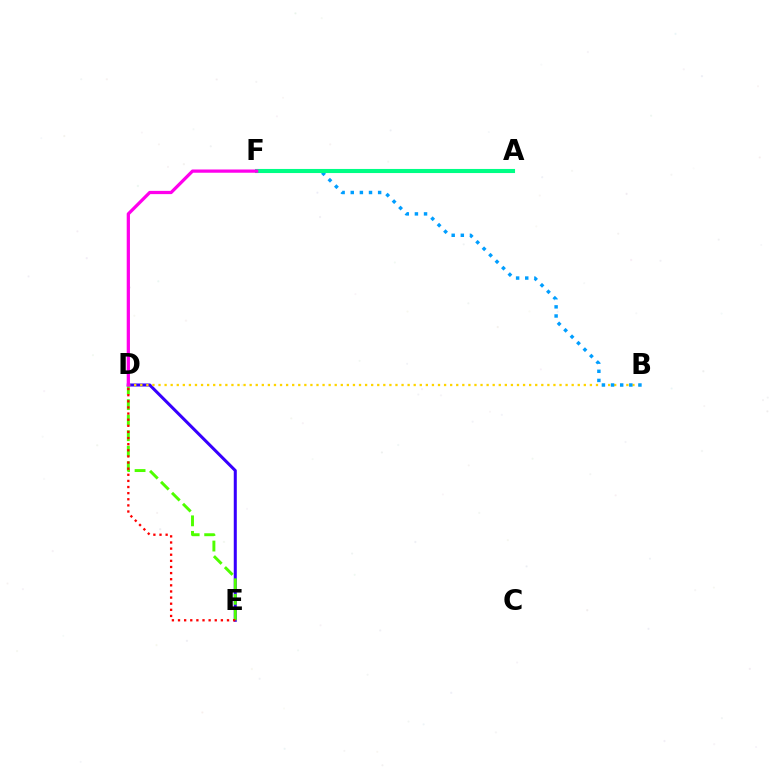{('D', 'E'): [{'color': '#3700ff', 'line_style': 'solid', 'thickness': 2.19}, {'color': '#4fff00', 'line_style': 'dashed', 'thickness': 2.11}, {'color': '#ff0000', 'line_style': 'dotted', 'thickness': 1.66}], ('B', 'D'): [{'color': '#ffd500', 'line_style': 'dotted', 'thickness': 1.65}], ('B', 'F'): [{'color': '#009eff', 'line_style': 'dotted', 'thickness': 2.48}], ('A', 'F'): [{'color': '#00ff86', 'line_style': 'solid', 'thickness': 2.94}], ('D', 'F'): [{'color': '#ff00ed', 'line_style': 'solid', 'thickness': 2.34}]}